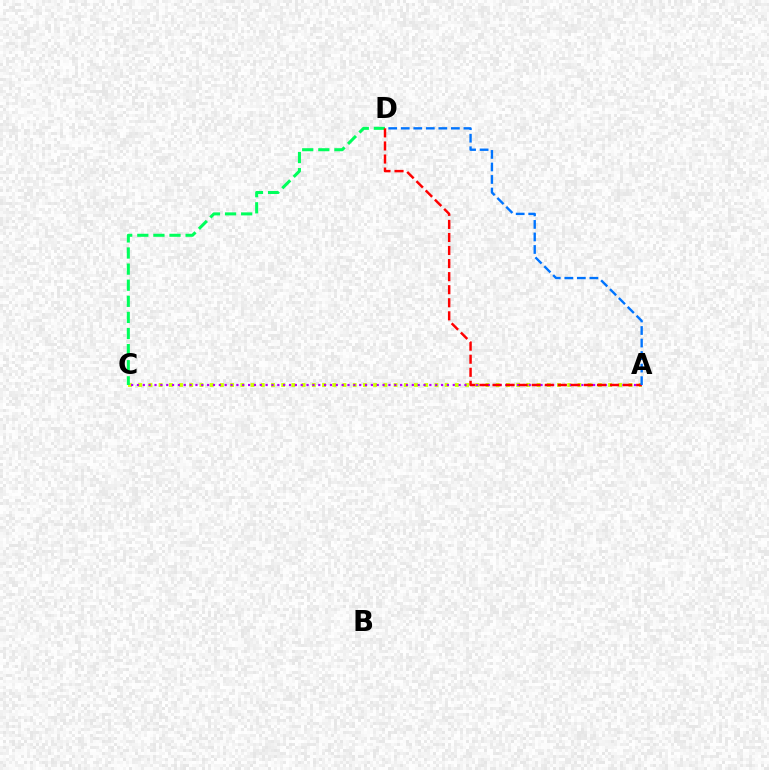{('A', 'C'): [{'color': '#d1ff00', 'line_style': 'dotted', 'thickness': 2.78}, {'color': '#b900ff', 'line_style': 'dotted', 'thickness': 1.59}], ('C', 'D'): [{'color': '#00ff5c', 'line_style': 'dashed', 'thickness': 2.19}], ('A', 'D'): [{'color': '#ff0000', 'line_style': 'dashed', 'thickness': 1.77}, {'color': '#0074ff', 'line_style': 'dashed', 'thickness': 1.7}]}